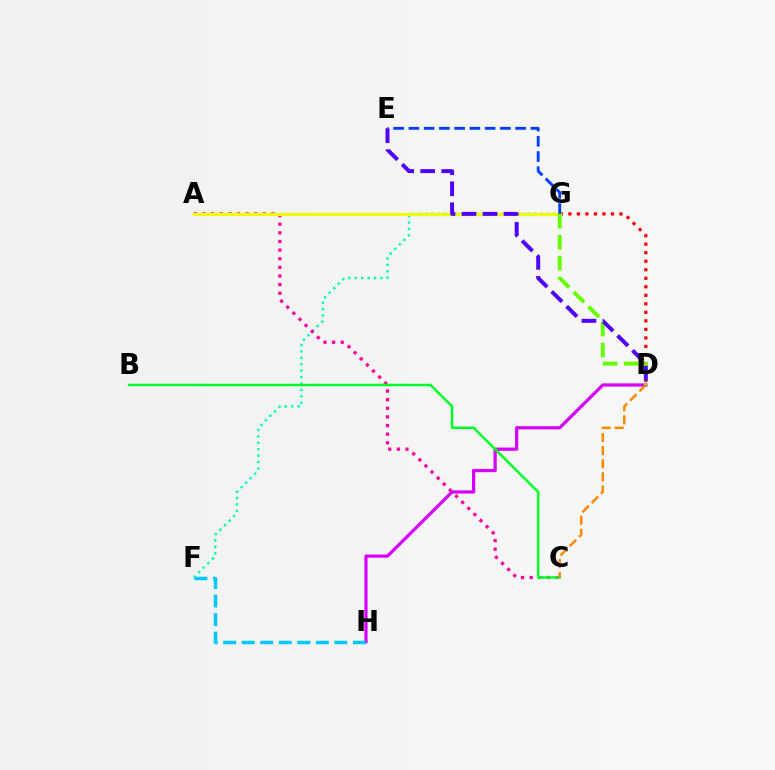{('F', 'G'): [{'color': '#00ffaf', 'line_style': 'dotted', 'thickness': 1.74}], ('D', 'G'): [{'color': '#ff0000', 'line_style': 'dotted', 'thickness': 2.32}, {'color': '#66ff00', 'line_style': 'dashed', 'thickness': 2.85}], ('A', 'C'): [{'color': '#ff00a0', 'line_style': 'dotted', 'thickness': 2.34}], ('A', 'G'): [{'color': '#eeff00', 'line_style': 'solid', 'thickness': 2.3}], ('D', 'H'): [{'color': '#d600ff', 'line_style': 'solid', 'thickness': 2.32}], ('E', 'G'): [{'color': '#003fff', 'line_style': 'dashed', 'thickness': 2.07}], ('B', 'C'): [{'color': '#00ff27', 'line_style': 'solid', 'thickness': 1.8}], ('C', 'D'): [{'color': '#ff8800', 'line_style': 'dashed', 'thickness': 1.78}], ('D', 'E'): [{'color': '#4f00ff', 'line_style': 'dashed', 'thickness': 2.86}], ('F', 'H'): [{'color': '#00c7ff', 'line_style': 'dashed', 'thickness': 2.52}]}